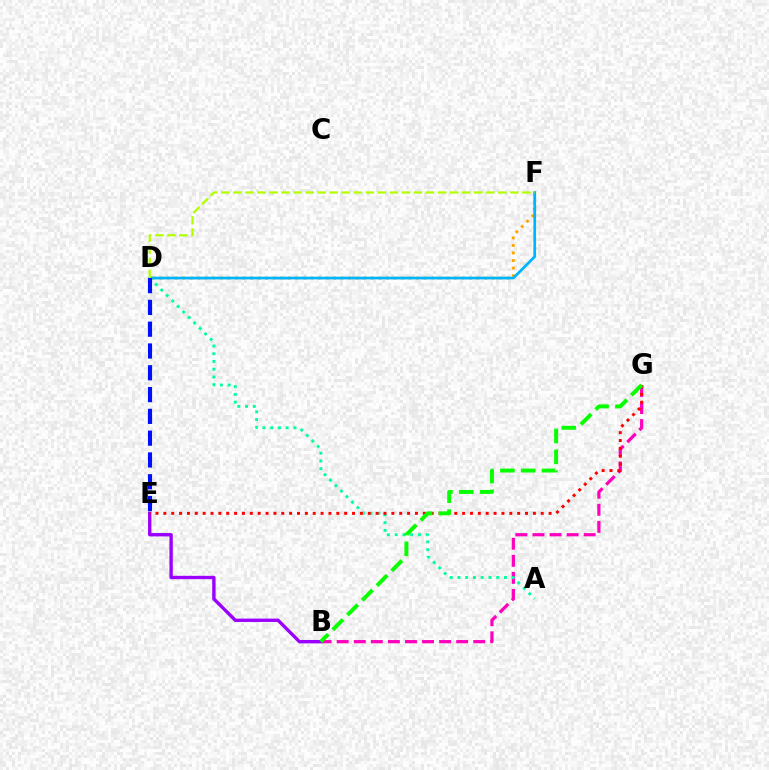{('D', 'F'): [{'color': '#ffa500', 'line_style': 'dotted', 'thickness': 2.05}, {'color': '#00b5ff', 'line_style': 'solid', 'thickness': 1.97}, {'color': '#b3ff00', 'line_style': 'dashed', 'thickness': 1.64}], ('B', 'G'): [{'color': '#ff00bd', 'line_style': 'dashed', 'thickness': 2.32}, {'color': '#08ff00', 'line_style': 'dashed', 'thickness': 2.83}], ('A', 'D'): [{'color': '#00ff9d', 'line_style': 'dotted', 'thickness': 2.11}], ('B', 'E'): [{'color': '#9b00ff', 'line_style': 'solid', 'thickness': 2.42}], ('E', 'G'): [{'color': '#ff0000', 'line_style': 'dotted', 'thickness': 2.14}], ('D', 'E'): [{'color': '#0010ff', 'line_style': 'dashed', 'thickness': 2.96}]}